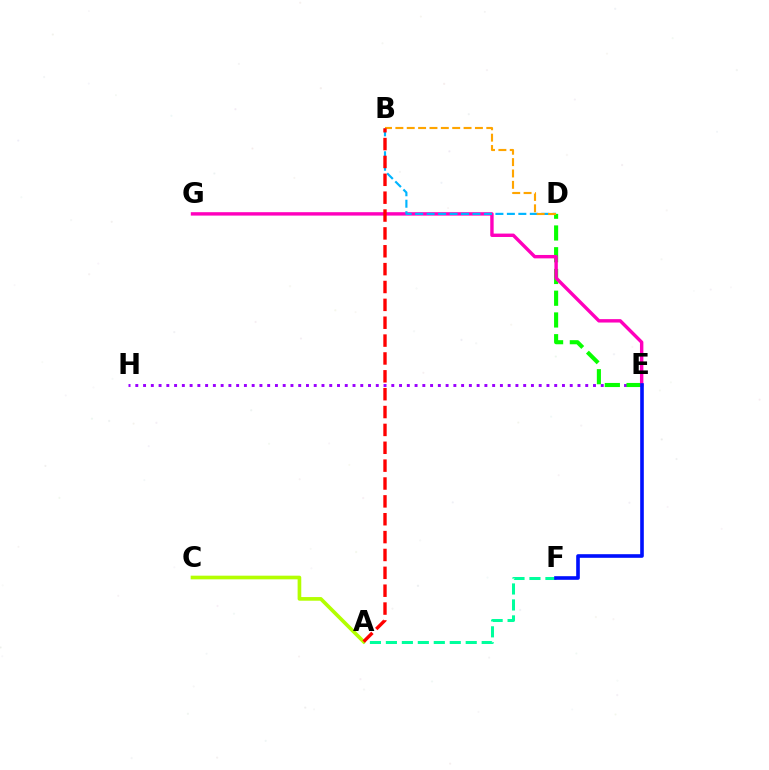{('E', 'H'): [{'color': '#9b00ff', 'line_style': 'dotted', 'thickness': 2.11}], ('A', 'F'): [{'color': '#00ff9d', 'line_style': 'dashed', 'thickness': 2.17}], ('D', 'E'): [{'color': '#08ff00', 'line_style': 'dashed', 'thickness': 2.95}], ('E', 'G'): [{'color': '#ff00bd', 'line_style': 'solid', 'thickness': 2.45}], ('A', 'C'): [{'color': '#b3ff00', 'line_style': 'solid', 'thickness': 2.63}], ('B', 'D'): [{'color': '#00b5ff', 'line_style': 'dashed', 'thickness': 1.56}, {'color': '#ffa500', 'line_style': 'dashed', 'thickness': 1.54}], ('E', 'F'): [{'color': '#0010ff', 'line_style': 'solid', 'thickness': 2.6}], ('A', 'B'): [{'color': '#ff0000', 'line_style': 'dashed', 'thickness': 2.43}]}